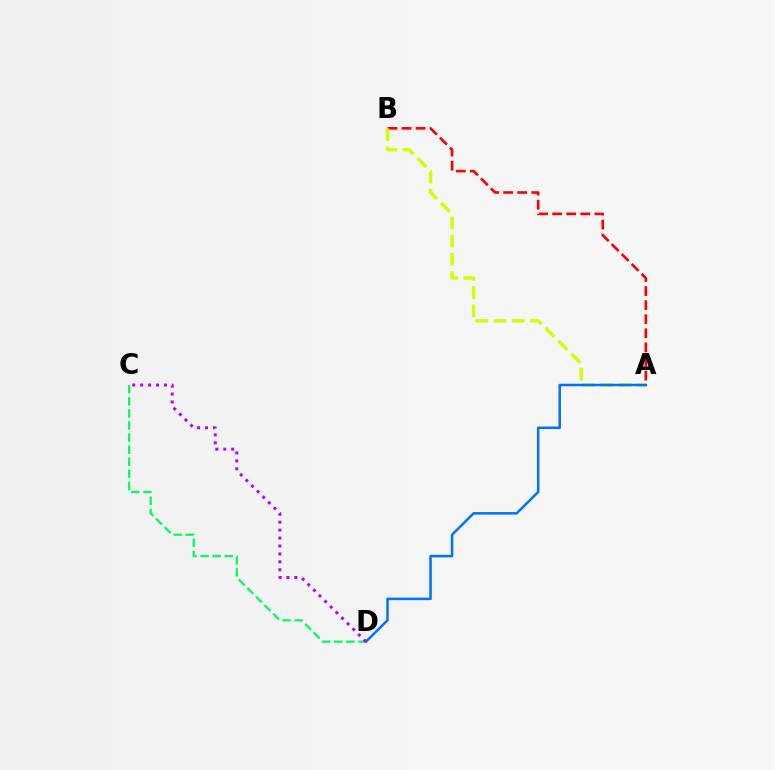{('A', 'B'): [{'color': '#ff0000', 'line_style': 'dashed', 'thickness': 1.91}, {'color': '#d1ff00', 'line_style': 'dashed', 'thickness': 2.48}], ('A', 'D'): [{'color': '#0074ff', 'line_style': 'solid', 'thickness': 1.82}], ('C', 'D'): [{'color': '#00ff5c', 'line_style': 'dashed', 'thickness': 1.64}, {'color': '#b900ff', 'line_style': 'dotted', 'thickness': 2.15}]}